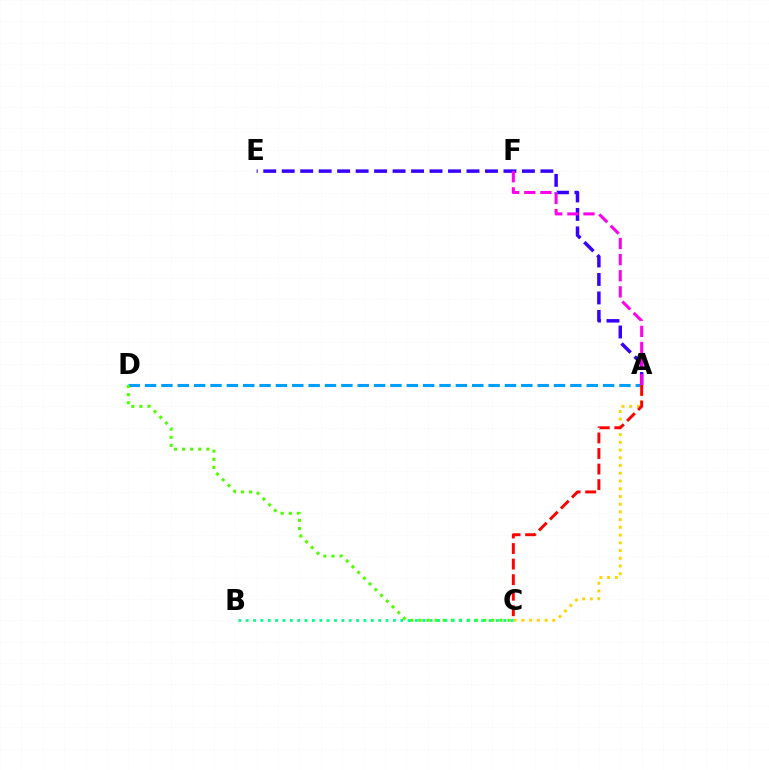{('A', 'D'): [{'color': '#009eff', 'line_style': 'dashed', 'thickness': 2.22}], ('A', 'C'): [{'color': '#ffd500', 'line_style': 'dotted', 'thickness': 2.1}, {'color': '#ff0000', 'line_style': 'dashed', 'thickness': 2.11}], ('A', 'E'): [{'color': '#3700ff', 'line_style': 'dashed', 'thickness': 2.51}], ('C', 'D'): [{'color': '#4fff00', 'line_style': 'dotted', 'thickness': 2.2}], ('A', 'F'): [{'color': '#ff00ed', 'line_style': 'dashed', 'thickness': 2.19}], ('B', 'C'): [{'color': '#00ff86', 'line_style': 'dotted', 'thickness': 2.0}]}